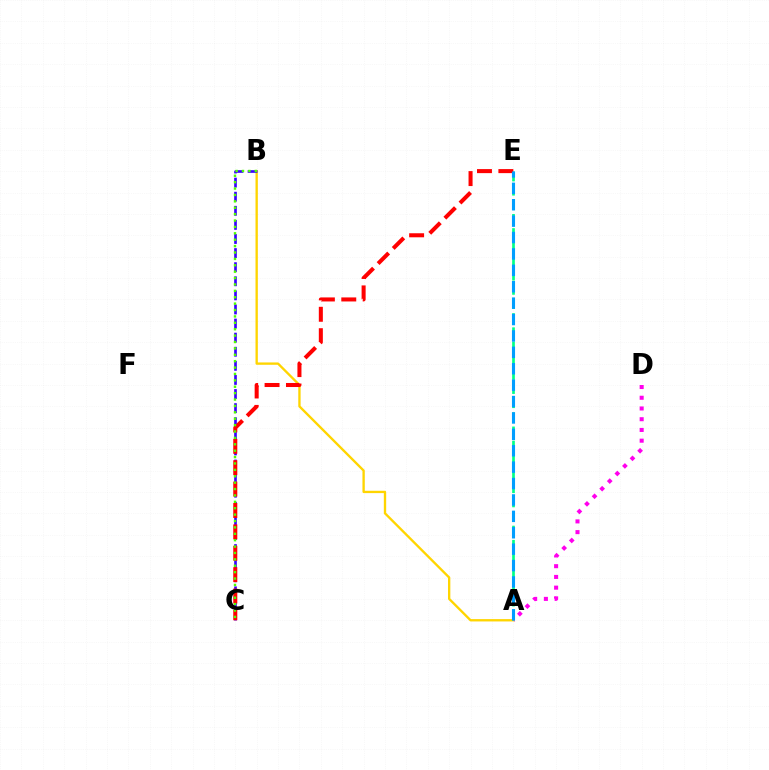{('A', 'B'): [{'color': '#ffd500', 'line_style': 'solid', 'thickness': 1.69}], ('A', 'E'): [{'color': '#00ff86', 'line_style': 'dashed', 'thickness': 1.92}, {'color': '#009eff', 'line_style': 'dashed', 'thickness': 2.23}], ('B', 'C'): [{'color': '#3700ff', 'line_style': 'dashed', 'thickness': 1.91}, {'color': '#4fff00', 'line_style': 'dotted', 'thickness': 1.74}], ('A', 'D'): [{'color': '#ff00ed', 'line_style': 'dotted', 'thickness': 2.92}], ('C', 'E'): [{'color': '#ff0000', 'line_style': 'dashed', 'thickness': 2.91}]}